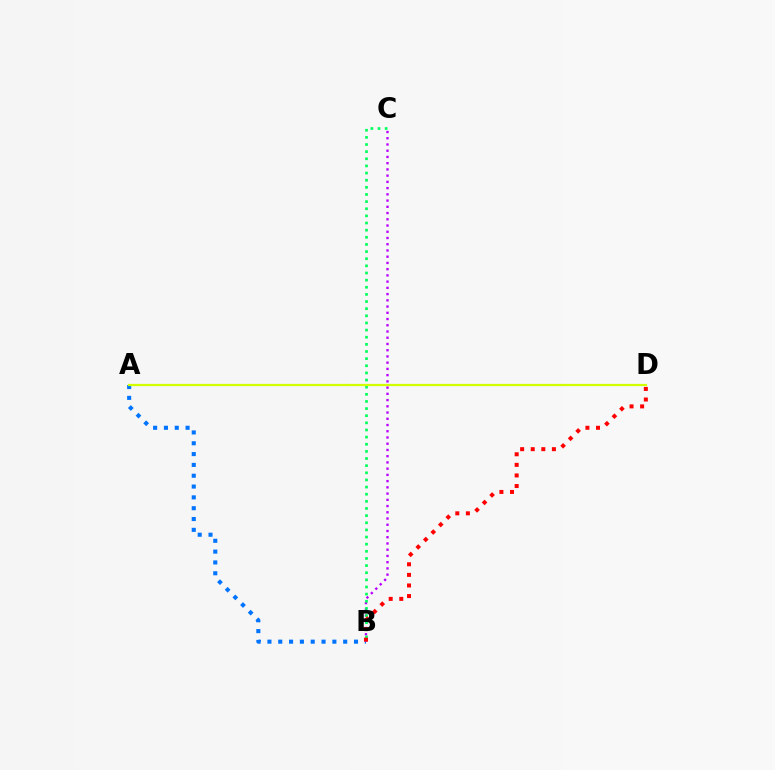{('A', 'B'): [{'color': '#0074ff', 'line_style': 'dotted', 'thickness': 2.94}], ('B', 'C'): [{'color': '#b900ff', 'line_style': 'dotted', 'thickness': 1.69}, {'color': '#00ff5c', 'line_style': 'dotted', 'thickness': 1.94}], ('A', 'D'): [{'color': '#d1ff00', 'line_style': 'solid', 'thickness': 1.6}], ('B', 'D'): [{'color': '#ff0000', 'line_style': 'dotted', 'thickness': 2.88}]}